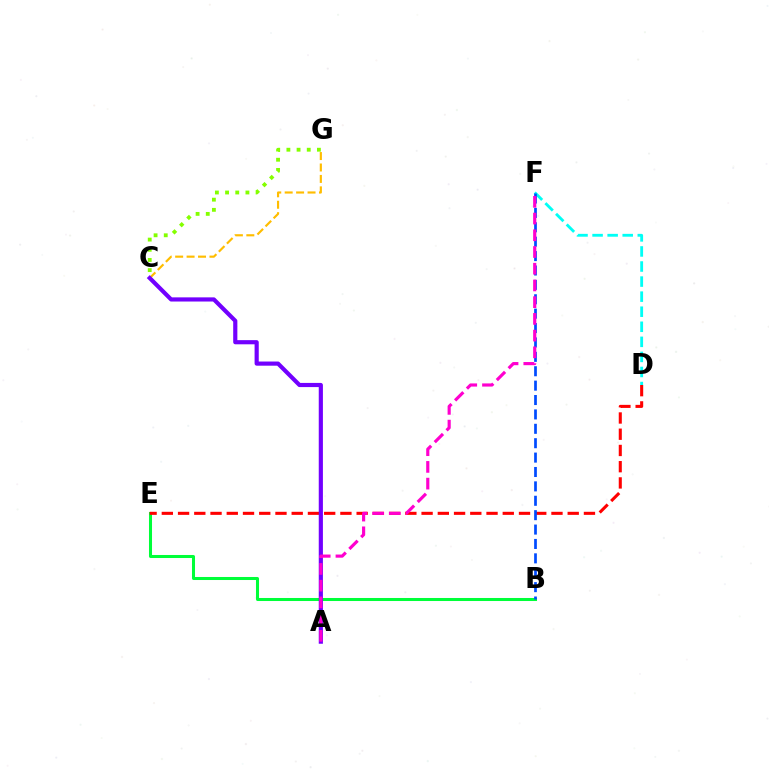{('D', 'F'): [{'color': '#00fff6', 'line_style': 'dashed', 'thickness': 2.05}], ('C', 'G'): [{'color': '#ffbd00', 'line_style': 'dashed', 'thickness': 1.55}, {'color': '#84ff00', 'line_style': 'dotted', 'thickness': 2.76}], ('B', 'E'): [{'color': '#00ff39', 'line_style': 'solid', 'thickness': 2.18}], ('D', 'E'): [{'color': '#ff0000', 'line_style': 'dashed', 'thickness': 2.21}], ('A', 'C'): [{'color': '#7200ff', 'line_style': 'solid', 'thickness': 3.0}], ('B', 'F'): [{'color': '#004bff', 'line_style': 'dashed', 'thickness': 1.96}], ('A', 'F'): [{'color': '#ff00cf', 'line_style': 'dashed', 'thickness': 2.27}]}